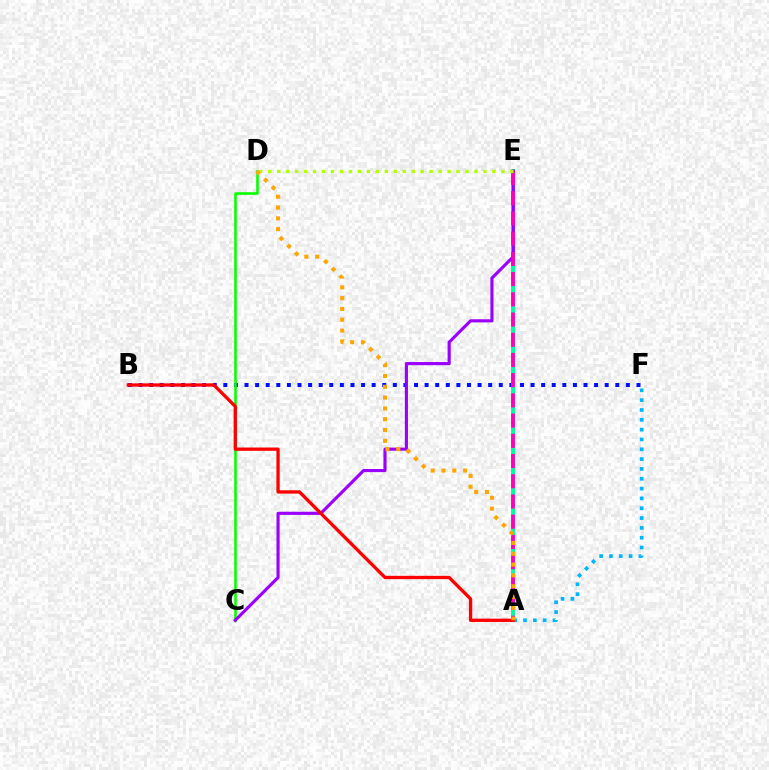{('B', 'F'): [{'color': '#0010ff', 'line_style': 'dotted', 'thickness': 2.88}], ('A', 'F'): [{'color': '#00b5ff', 'line_style': 'dotted', 'thickness': 2.67}], ('A', 'E'): [{'color': '#00ff9d', 'line_style': 'solid', 'thickness': 2.87}, {'color': '#ff00bd', 'line_style': 'dashed', 'thickness': 2.75}], ('C', 'D'): [{'color': '#08ff00', 'line_style': 'solid', 'thickness': 1.86}], ('C', 'E'): [{'color': '#9b00ff', 'line_style': 'solid', 'thickness': 2.26}], ('A', 'B'): [{'color': '#ff0000', 'line_style': 'solid', 'thickness': 2.38}], ('D', 'E'): [{'color': '#b3ff00', 'line_style': 'dotted', 'thickness': 2.44}], ('A', 'D'): [{'color': '#ffa500', 'line_style': 'dotted', 'thickness': 2.94}]}